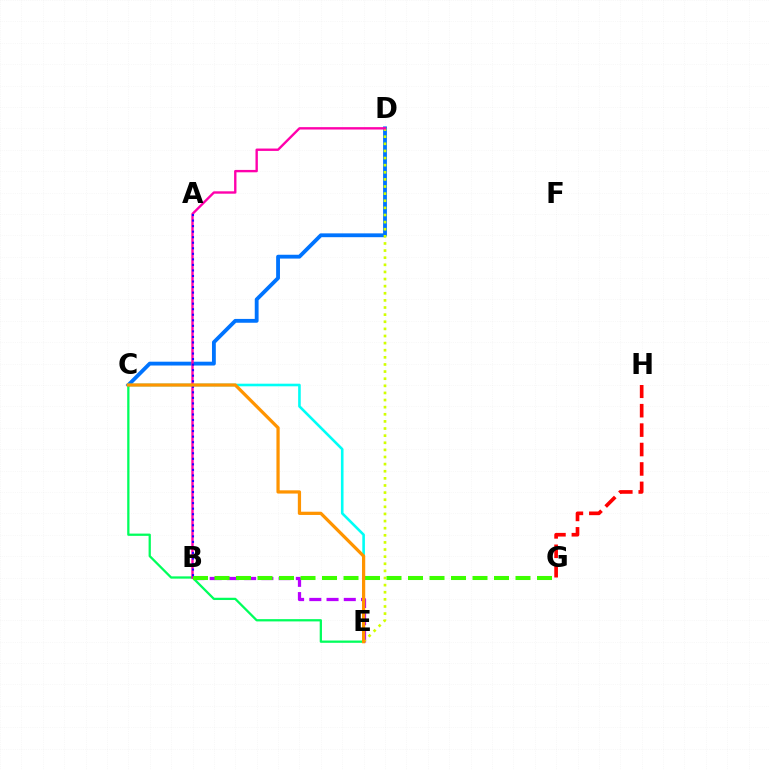{('C', 'D'): [{'color': '#0074ff', 'line_style': 'solid', 'thickness': 2.76}], ('B', 'E'): [{'color': '#b900ff', 'line_style': 'dashed', 'thickness': 2.34}], ('G', 'H'): [{'color': '#ff0000', 'line_style': 'dashed', 'thickness': 2.64}], ('C', 'E'): [{'color': '#00ff5c', 'line_style': 'solid', 'thickness': 1.63}, {'color': '#00fff6', 'line_style': 'solid', 'thickness': 1.88}, {'color': '#ff9400', 'line_style': 'solid', 'thickness': 2.33}], ('D', 'E'): [{'color': '#d1ff00', 'line_style': 'dotted', 'thickness': 1.93}], ('B', 'D'): [{'color': '#ff00ac', 'line_style': 'solid', 'thickness': 1.71}], ('B', 'G'): [{'color': '#3dff00', 'line_style': 'dashed', 'thickness': 2.92}], ('A', 'B'): [{'color': '#2500ff', 'line_style': 'dotted', 'thickness': 1.51}]}